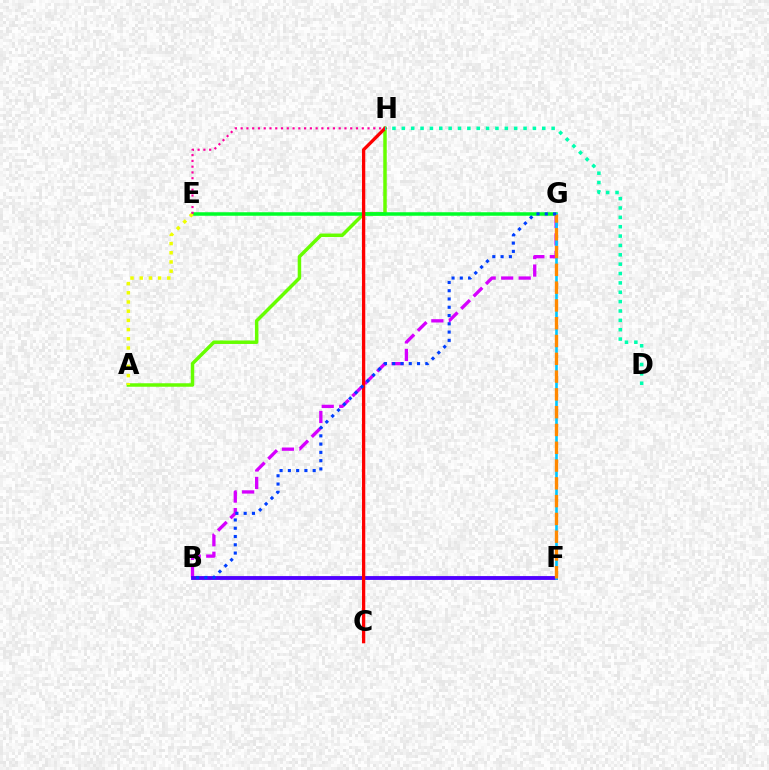{('A', 'H'): [{'color': '#66ff00', 'line_style': 'solid', 'thickness': 2.51}], ('E', 'G'): [{'color': '#00ff27', 'line_style': 'solid', 'thickness': 2.53}], ('B', 'G'): [{'color': '#d600ff', 'line_style': 'dashed', 'thickness': 2.38}, {'color': '#003fff', 'line_style': 'dotted', 'thickness': 2.25}], ('B', 'F'): [{'color': '#4f00ff', 'line_style': 'solid', 'thickness': 2.77}], ('C', 'H'): [{'color': '#ff0000', 'line_style': 'solid', 'thickness': 2.38}], ('F', 'G'): [{'color': '#00c7ff', 'line_style': 'solid', 'thickness': 1.9}, {'color': '#ff8800', 'line_style': 'dashed', 'thickness': 2.42}], ('A', 'E'): [{'color': '#eeff00', 'line_style': 'dotted', 'thickness': 2.5}], ('E', 'H'): [{'color': '#ff00a0', 'line_style': 'dotted', 'thickness': 1.57}], ('D', 'H'): [{'color': '#00ffaf', 'line_style': 'dotted', 'thickness': 2.54}]}